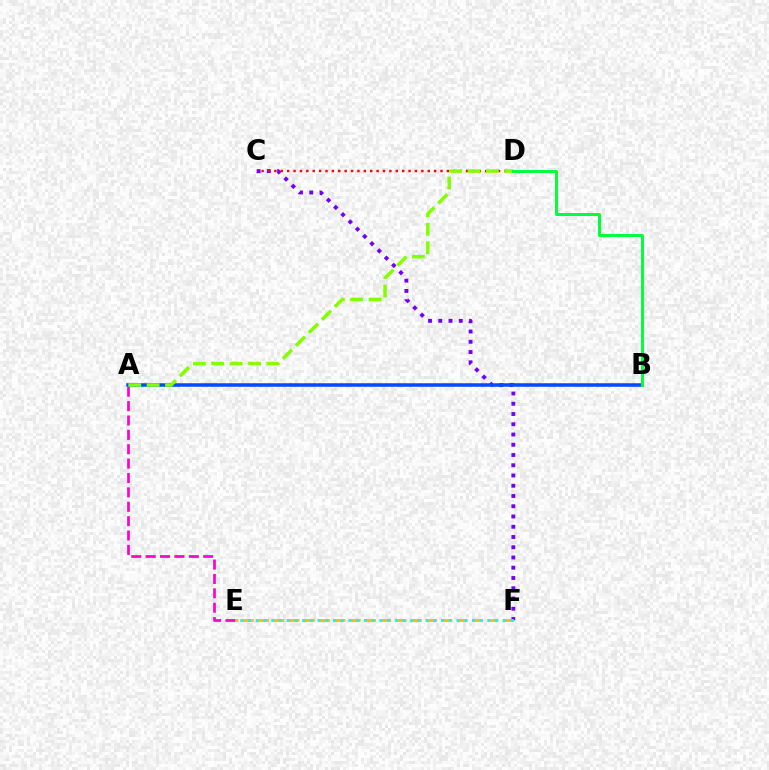{('C', 'F'): [{'color': '#7200ff', 'line_style': 'dotted', 'thickness': 2.78}], ('A', 'E'): [{'color': '#ff00cf', 'line_style': 'dashed', 'thickness': 1.95}], ('E', 'F'): [{'color': '#ffbd00', 'line_style': 'dashed', 'thickness': 2.08}, {'color': '#00fff6', 'line_style': 'dotted', 'thickness': 2.1}], ('A', 'B'): [{'color': '#004bff', 'line_style': 'solid', 'thickness': 2.53}], ('C', 'D'): [{'color': '#ff0000', 'line_style': 'dotted', 'thickness': 1.74}], ('A', 'D'): [{'color': '#84ff00', 'line_style': 'dashed', 'thickness': 2.5}], ('B', 'D'): [{'color': '#00ff39', 'line_style': 'solid', 'thickness': 2.13}]}